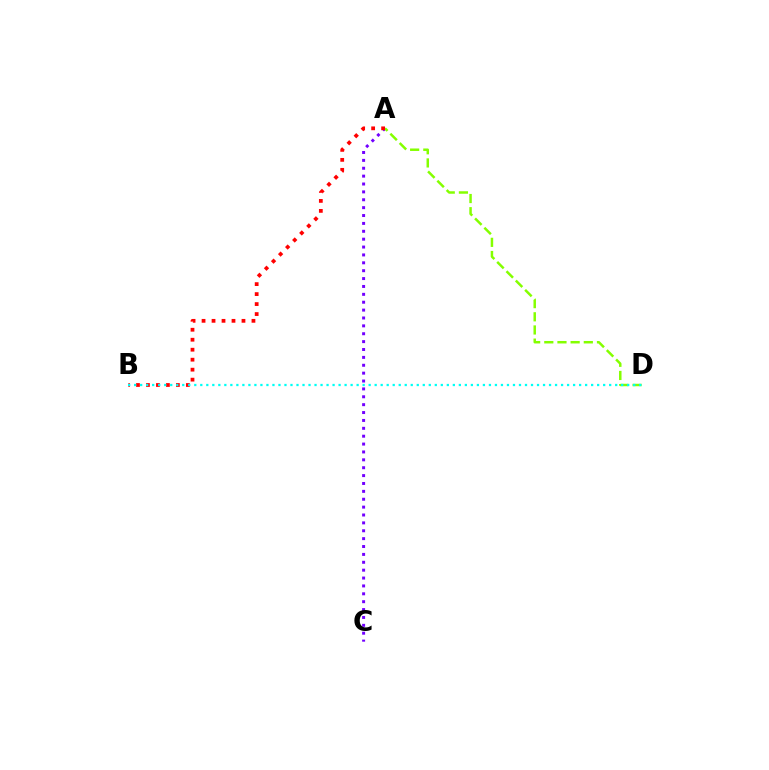{('A', 'C'): [{'color': '#7200ff', 'line_style': 'dotted', 'thickness': 2.14}], ('A', 'D'): [{'color': '#84ff00', 'line_style': 'dashed', 'thickness': 1.79}], ('A', 'B'): [{'color': '#ff0000', 'line_style': 'dotted', 'thickness': 2.71}], ('B', 'D'): [{'color': '#00fff6', 'line_style': 'dotted', 'thickness': 1.63}]}